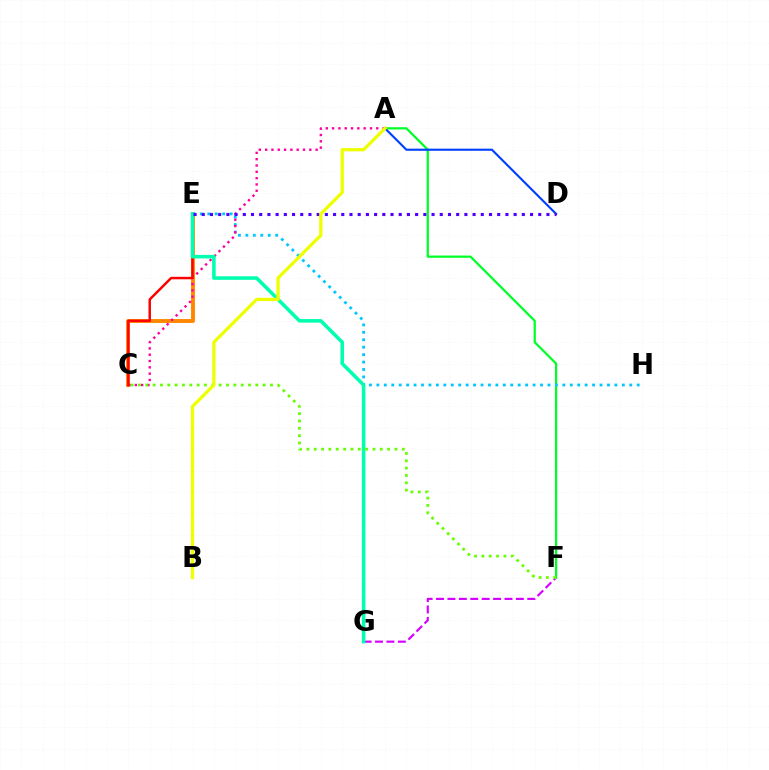{('F', 'G'): [{'color': '#d600ff', 'line_style': 'dashed', 'thickness': 1.55}], ('A', 'F'): [{'color': '#00ff27', 'line_style': 'solid', 'thickness': 1.61}], ('A', 'D'): [{'color': '#003fff', 'line_style': 'solid', 'thickness': 1.52}], ('C', 'E'): [{'color': '#ff8800', 'line_style': 'solid', 'thickness': 2.8}, {'color': '#ff0000', 'line_style': 'solid', 'thickness': 1.78}], ('E', 'H'): [{'color': '#00c7ff', 'line_style': 'dotted', 'thickness': 2.02}], ('A', 'C'): [{'color': '#ff00a0', 'line_style': 'dotted', 'thickness': 1.71}], ('E', 'G'): [{'color': '#00ffaf', 'line_style': 'solid', 'thickness': 2.56}], ('D', 'E'): [{'color': '#4f00ff', 'line_style': 'dotted', 'thickness': 2.23}], ('C', 'F'): [{'color': '#66ff00', 'line_style': 'dotted', 'thickness': 1.99}], ('A', 'B'): [{'color': '#eeff00', 'line_style': 'solid', 'thickness': 2.36}]}